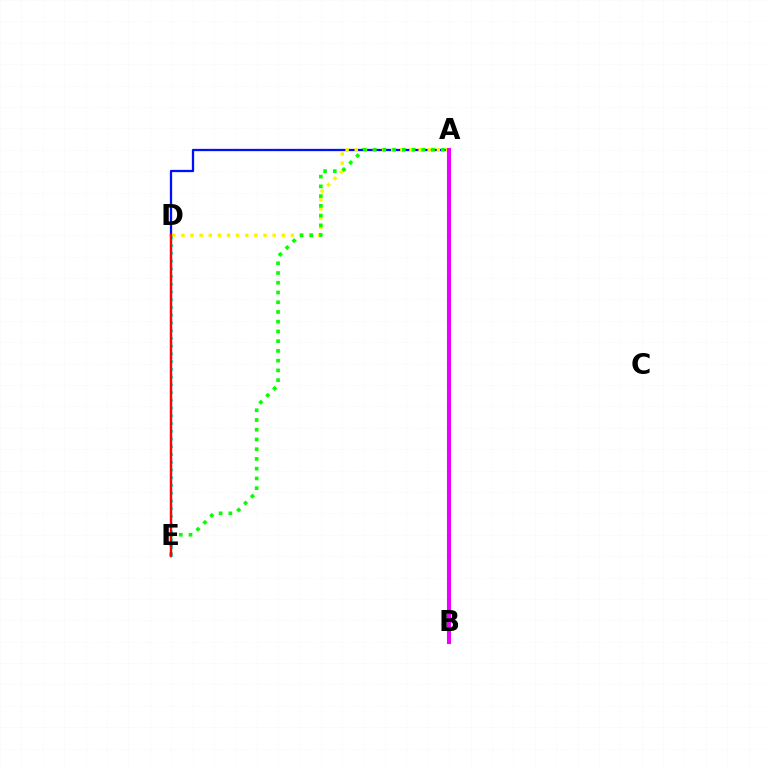{('A', 'D'): [{'color': '#0010ff', 'line_style': 'solid', 'thickness': 1.64}, {'color': '#fcf500', 'line_style': 'dotted', 'thickness': 2.48}], ('A', 'E'): [{'color': '#08ff00', 'line_style': 'dotted', 'thickness': 2.65}], ('D', 'E'): [{'color': '#00fff6', 'line_style': 'dotted', 'thickness': 2.1}, {'color': '#ff0000', 'line_style': 'solid', 'thickness': 1.76}], ('A', 'B'): [{'color': '#ee00ff', 'line_style': 'solid', 'thickness': 2.91}]}